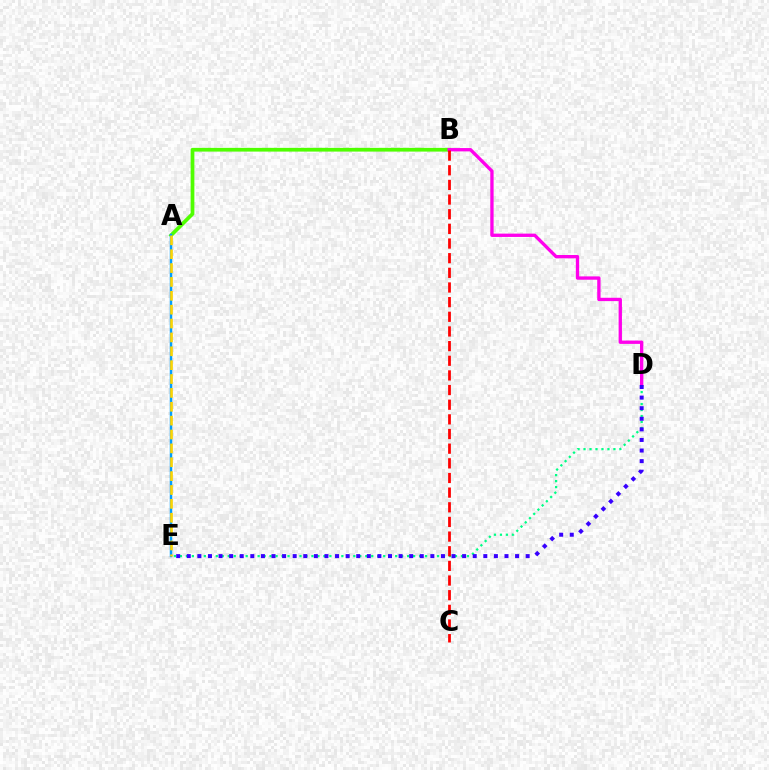{('A', 'B'): [{'color': '#4fff00', 'line_style': 'solid', 'thickness': 2.69}], ('A', 'E'): [{'color': '#009eff', 'line_style': 'solid', 'thickness': 1.77}, {'color': '#ffd500', 'line_style': 'dashed', 'thickness': 1.88}], ('B', 'D'): [{'color': '#ff00ed', 'line_style': 'solid', 'thickness': 2.4}], ('D', 'E'): [{'color': '#00ff86', 'line_style': 'dotted', 'thickness': 1.62}, {'color': '#3700ff', 'line_style': 'dotted', 'thickness': 2.88}], ('B', 'C'): [{'color': '#ff0000', 'line_style': 'dashed', 'thickness': 1.99}]}